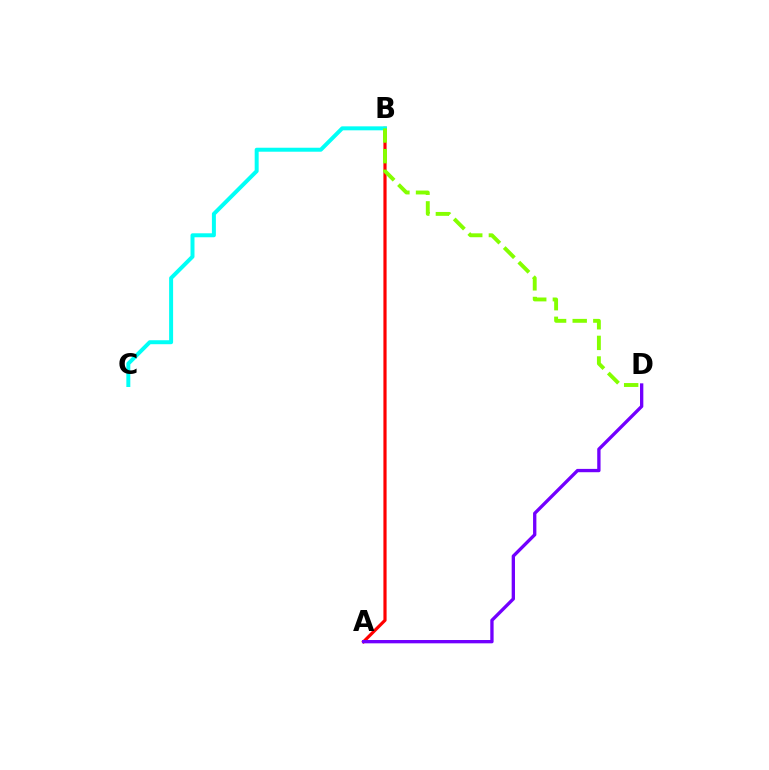{('A', 'B'): [{'color': '#ff0000', 'line_style': 'solid', 'thickness': 2.29}], ('B', 'C'): [{'color': '#00fff6', 'line_style': 'solid', 'thickness': 2.86}], ('A', 'D'): [{'color': '#7200ff', 'line_style': 'solid', 'thickness': 2.39}], ('B', 'D'): [{'color': '#84ff00', 'line_style': 'dashed', 'thickness': 2.8}]}